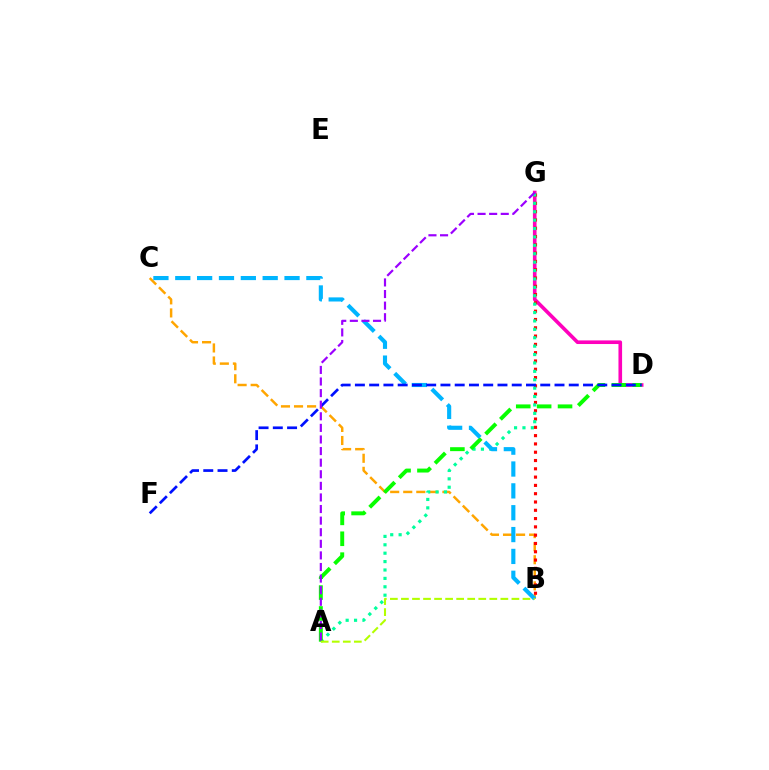{('D', 'G'): [{'color': '#ff00bd', 'line_style': 'solid', 'thickness': 2.61}], ('B', 'C'): [{'color': '#ffa500', 'line_style': 'dashed', 'thickness': 1.77}, {'color': '#00b5ff', 'line_style': 'dashed', 'thickness': 2.97}], ('B', 'G'): [{'color': '#ff0000', 'line_style': 'dotted', 'thickness': 2.25}], ('A', 'G'): [{'color': '#00ff9d', 'line_style': 'dotted', 'thickness': 2.28}, {'color': '#9b00ff', 'line_style': 'dashed', 'thickness': 1.57}], ('A', 'D'): [{'color': '#08ff00', 'line_style': 'dashed', 'thickness': 2.84}], ('D', 'F'): [{'color': '#0010ff', 'line_style': 'dashed', 'thickness': 1.94}], ('A', 'B'): [{'color': '#b3ff00', 'line_style': 'dashed', 'thickness': 1.5}]}